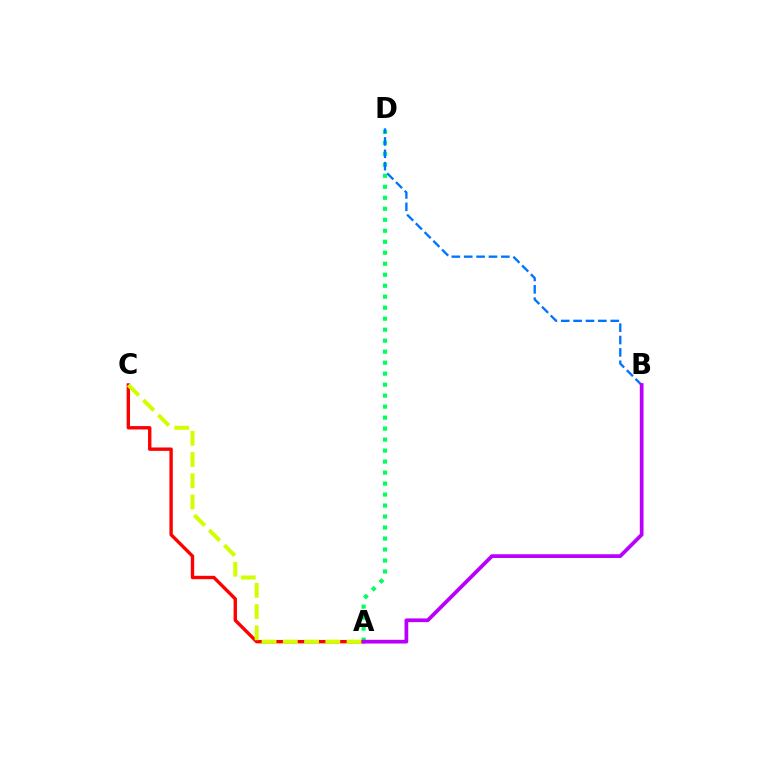{('A', 'D'): [{'color': '#00ff5c', 'line_style': 'dotted', 'thickness': 2.99}], ('A', 'C'): [{'color': '#ff0000', 'line_style': 'solid', 'thickness': 2.43}, {'color': '#d1ff00', 'line_style': 'dashed', 'thickness': 2.89}], ('B', 'D'): [{'color': '#0074ff', 'line_style': 'dashed', 'thickness': 1.68}], ('A', 'B'): [{'color': '#b900ff', 'line_style': 'solid', 'thickness': 2.69}]}